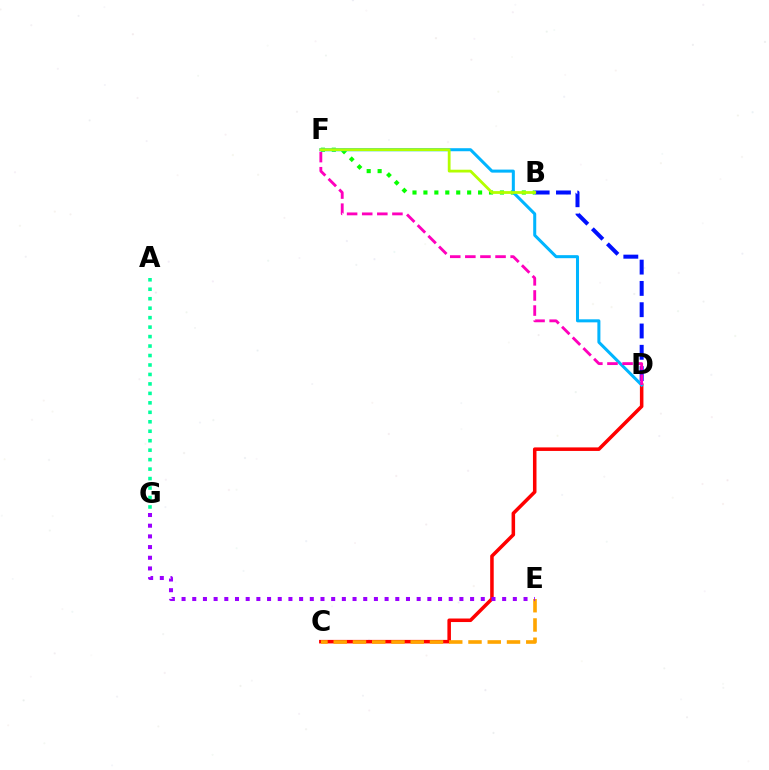{('B', 'F'): [{'color': '#08ff00', 'line_style': 'dotted', 'thickness': 2.97}, {'color': '#b3ff00', 'line_style': 'solid', 'thickness': 2.0}], ('B', 'D'): [{'color': '#0010ff', 'line_style': 'dashed', 'thickness': 2.89}], ('C', 'D'): [{'color': '#ff0000', 'line_style': 'solid', 'thickness': 2.55}], ('D', 'F'): [{'color': '#00b5ff', 'line_style': 'solid', 'thickness': 2.18}, {'color': '#ff00bd', 'line_style': 'dashed', 'thickness': 2.05}], ('A', 'G'): [{'color': '#00ff9d', 'line_style': 'dotted', 'thickness': 2.57}], ('C', 'E'): [{'color': '#ffa500', 'line_style': 'dashed', 'thickness': 2.62}], ('E', 'G'): [{'color': '#9b00ff', 'line_style': 'dotted', 'thickness': 2.9}]}